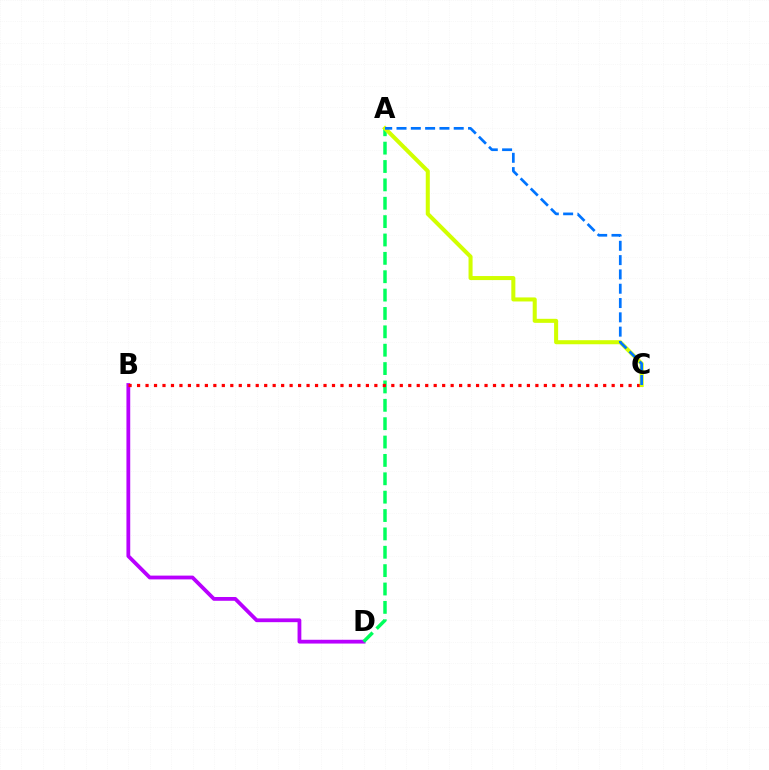{('B', 'D'): [{'color': '#b900ff', 'line_style': 'solid', 'thickness': 2.73}], ('A', 'D'): [{'color': '#00ff5c', 'line_style': 'dashed', 'thickness': 2.5}], ('B', 'C'): [{'color': '#ff0000', 'line_style': 'dotted', 'thickness': 2.3}], ('A', 'C'): [{'color': '#d1ff00', 'line_style': 'solid', 'thickness': 2.91}, {'color': '#0074ff', 'line_style': 'dashed', 'thickness': 1.94}]}